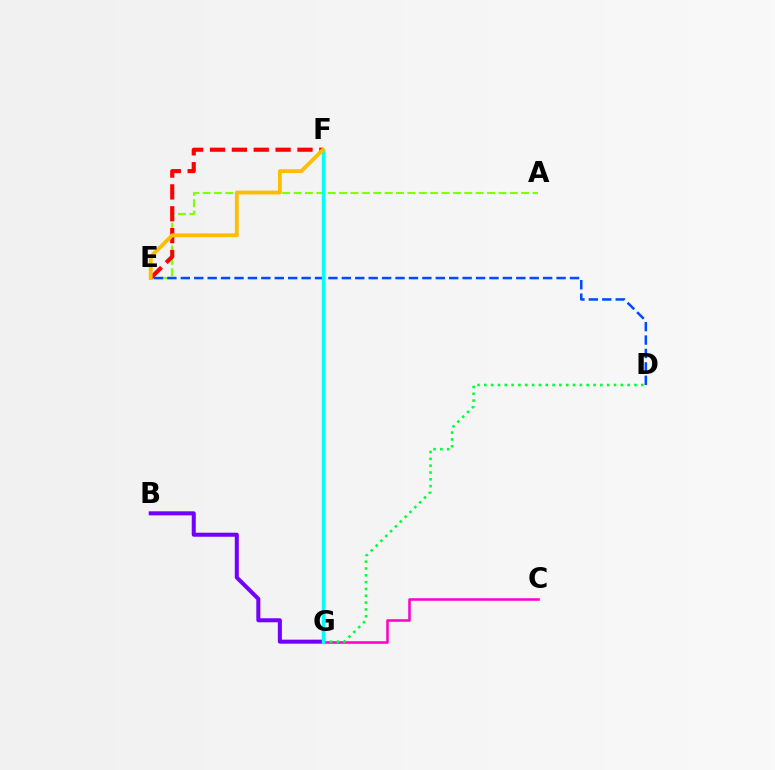{('C', 'G'): [{'color': '#ff00cf', 'line_style': 'solid', 'thickness': 1.83}], ('A', 'E'): [{'color': '#84ff00', 'line_style': 'dashed', 'thickness': 1.55}], ('E', 'F'): [{'color': '#ff0000', 'line_style': 'dashed', 'thickness': 2.97}, {'color': '#ffbd00', 'line_style': 'solid', 'thickness': 2.75}], ('B', 'G'): [{'color': '#7200ff', 'line_style': 'solid', 'thickness': 2.9}], ('D', 'E'): [{'color': '#004bff', 'line_style': 'dashed', 'thickness': 1.82}], ('D', 'G'): [{'color': '#00ff39', 'line_style': 'dotted', 'thickness': 1.85}], ('F', 'G'): [{'color': '#00fff6', 'line_style': 'solid', 'thickness': 2.46}]}